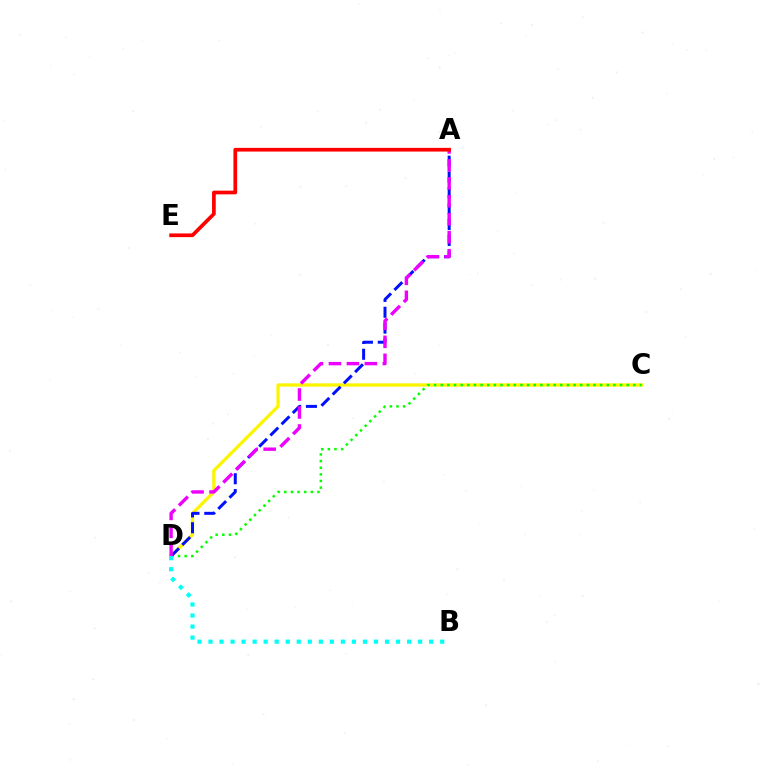{('C', 'D'): [{'color': '#fcf500', 'line_style': 'solid', 'thickness': 2.37}, {'color': '#08ff00', 'line_style': 'dotted', 'thickness': 1.8}], ('A', 'D'): [{'color': '#0010ff', 'line_style': 'dashed', 'thickness': 2.15}, {'color': '#ee00ff', 'line_style': 'dashed', 'thickness': 2.44}], ('B', 'D'): [{'color': '#00fff6', 'line_style': 'dotted', 'thickness': 3.0}], ('A', 'E'): [{'color': '#ff0000', 'line_style': 'solid', 'thickness': 2.67}]}